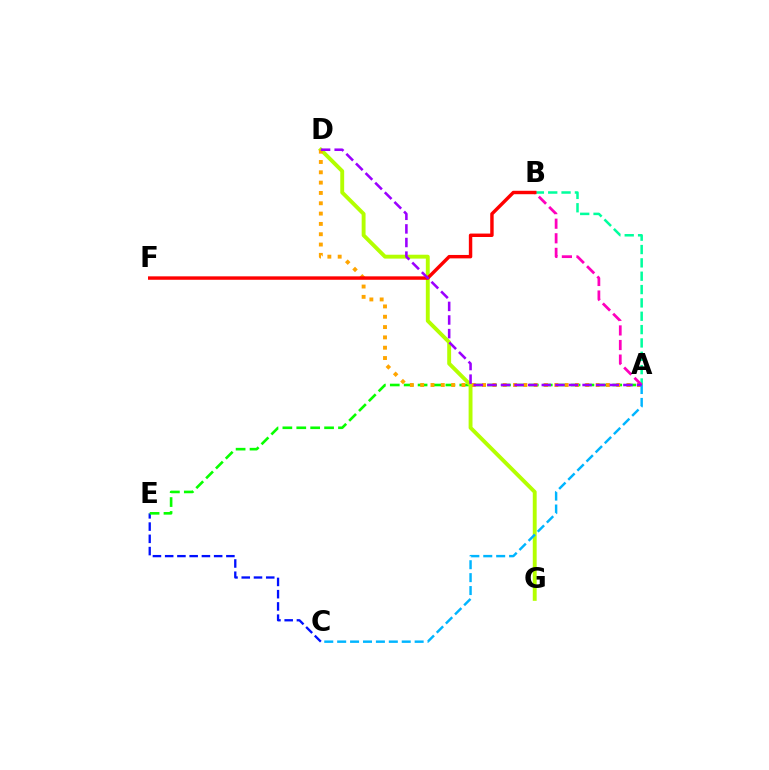{('C', 'E'): [{'color': '#0010ff', 'line_style': 'dashed', 'thickness': 1.66}], ('A', 'E'): [{'color': '#08ff00', 'line_style': 'dashed', 'thickness': 1.89}], ('D', 'G'): [{'color': '#b3ff00', 'line_style': 'solid', 'thickness': 2.8}], ('A', 'D'): [{'color': '#ffa500', 'line_style': 'dotted', 'thickness': 2.8}, {'color': '#9b00ff', 'line_style': 'dashed', 'thickness': 1.85}], ('A', 'B'): [{'color': '#00ff9d', 'line_style': 'dashed', 'thickness': 1.81}, {'color': '#ff00bd', 'line_style': 'dashed', 'thickness': 1.98}], ('B', 'F'): [{'color': '#ff0000', 'line_style': 'solid', 'thickness': 2.47}], ('A', 'C'): [{'color': '#00b5ff', 'line_style': 'dashed', 'thickness': 1.75}]}